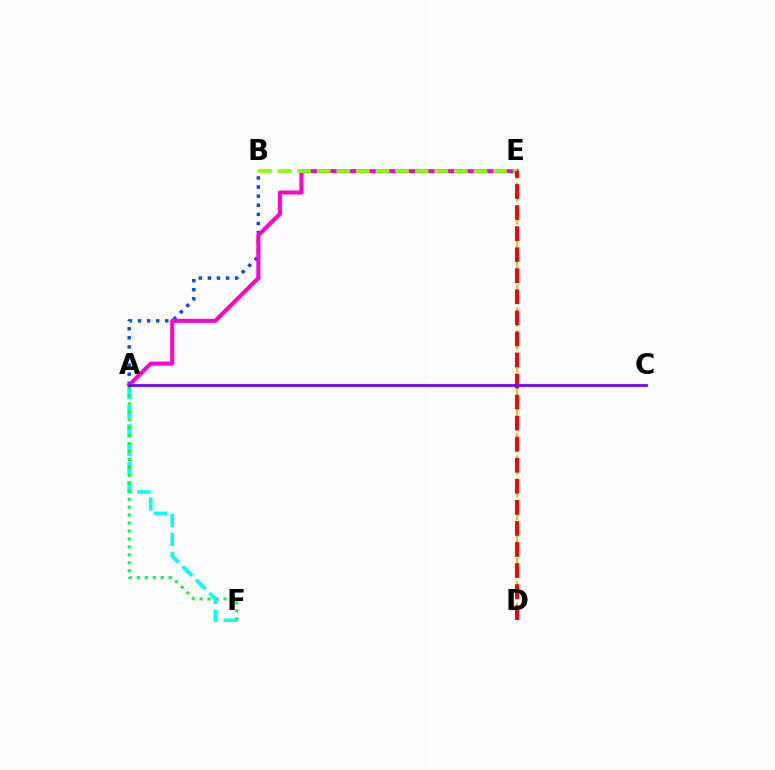{('A', 'B'): [{'color': '#004bff', 'line_style': 'dotted', 'thickness': 2.47}], ('A', 'E'): [{'color': '#ff00cf', 'line_style': 'solid', 'thickness': 2.89}], ('D', 'E'): [{'color': '#ffbd00', 'line_style': 'dashed', 'thickness': 1.55}, {'color': '#ff0000', 'line_style': 'dashed', 'thickness': 2.86}], ('B', 'E'): [{'color': '#84ff00', 'line_style': 'dashed', 'thickness': 2.66}], ('A', 'F'): [{'color': '#00fff6', 'line_style': 'dashed', 'thickness': 2.58}, {'color': '#00ff39', 'line_style': 'dotted', 'thickness': 2.16}], ('A', 'C'): [{'color': '#7200ff', 'line_style': 'solid', 'thickness': 2.0}]}